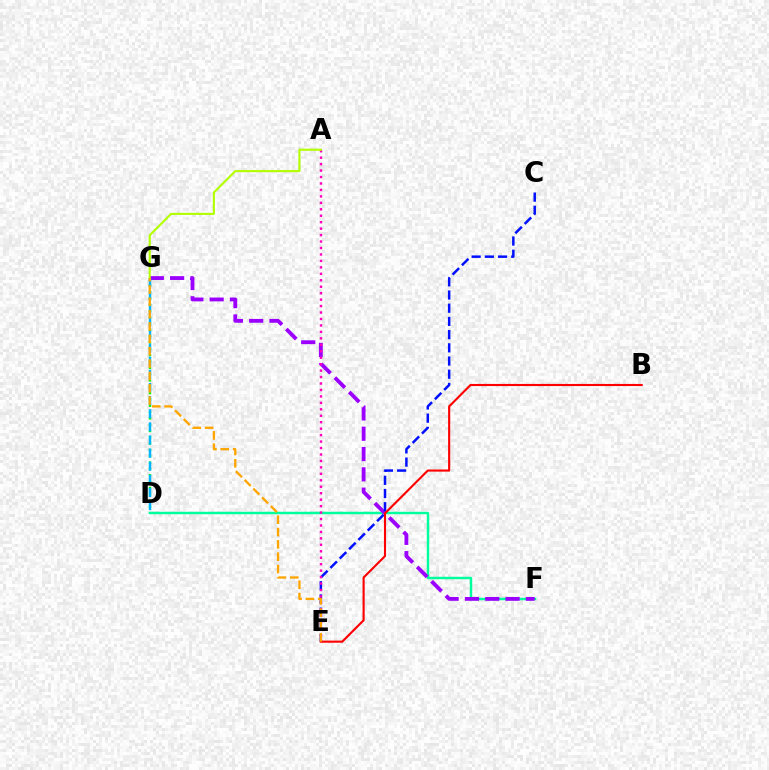{('D', 'G'): [{'color': '#08ff00', 'line_style': 'dotted', 'thickness': 1.72}, {'color': '#00b5ff', 'line_style': 'dashed', 'thickness': 1.78}], ('D', 'F'): [{'color': '#00ff9d', 'line_style': 'solid', 'thickness': 1.76}], ('F', 'G'): [{'color': '#9b00ff', 'line_style': 'dashed', 'thickness': 2.76}], ('C', 'E'): [{'color': '#0010ff', 'line_style': 'dashed', 'thickness': 1.79}], ('A', 'E'): [{'color': '#ff00bd', 'line_style': 'dotted', 'thickness': 1.75}], ('A', 'G'): [{'color': '#b3ff00', 'line_style': 'solid', 'thickness': 1.52}], ('B', 'E'): [{'color': '#ff0000', 'line_style': 'solid', 'thickness': 1.53}], ('E', 'G'): [{'color': '#ffa500', 'line_style': 'dashed', 'thickness': 1.68}]}